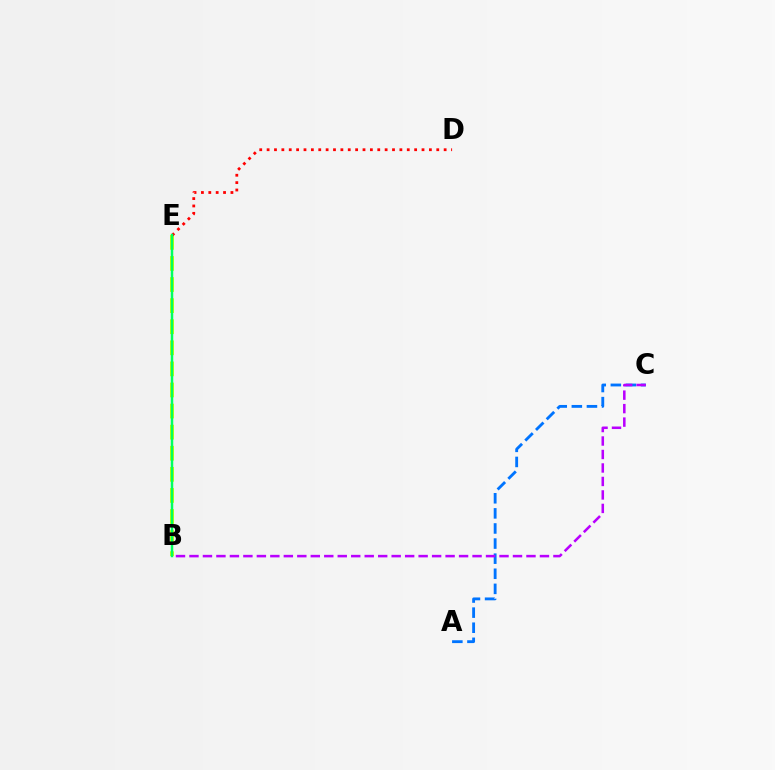{('B', 'E'): [{'color': '#d1ff00', 'line_style': 'dashed', 'thickness': 2.86}, {'color': '#00ff5c', 'line_style': 'solid', 'thickness': 1.79}], ('D', 'E'): [{'color': '#ff0000', 'line_style': 'dotted', 'thickness': 2.0}], ('A', 'C'): [{'color': '#0074ff', 'line_style': 'dashed', 'thickness': 2.05}], ('B', 'C'): [{'color': '#b900ff', 'line_style': 'dashed', 'thickness': 1.83}]}